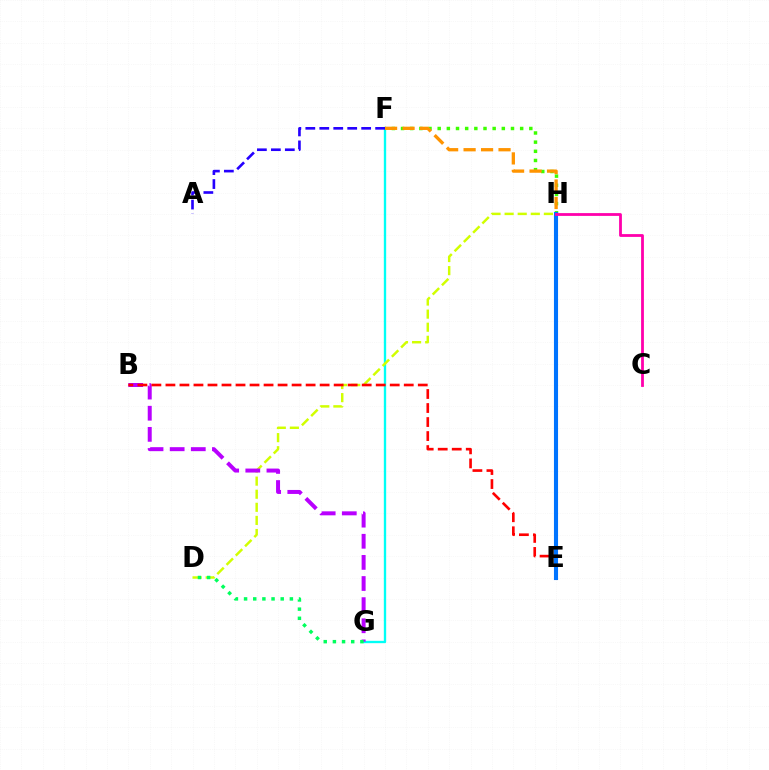{('F', 'G'): [{'color': '#00fff6', 'line_style': 'solid', 'thickness': 1.69}], ('D', 'H'): [{'color': '#d1ff00', 'line_style': 'dashed', 'thickness': 1.78}], ('B', 'G'): [{'color': '#b900ff', 'line_style': 'dashed', 'thickness': 2.87}], ('F', 'H'): [{'color': '#3dff00', 'line_style': 'dotted', 'thickness': 2.49}, {'color': '#ff9400', 'line_style': 'dashed', 'thickness': 2.37}], ('B', 'E'): [{'color': '#ff0000', 'line_style': 'dashed', 'thickness': 1.9}], ('E', 'H'): [{'color': '#0074ff', 'line_style': 'solid', 'thickness': 2.95}], ('A', 'F'): [{'color': '#2500ff', 'line_style': 'dashed', 'thickness': 1.9}], ('C', 'H'): [{'color': '#ff00ac', 'line_style': 'solid', 'thickness': 2.01}], ('D', 'G'): [{'color': '#00ff5c', 'line_style': 'dotted', 'thickness': 2.49}]}